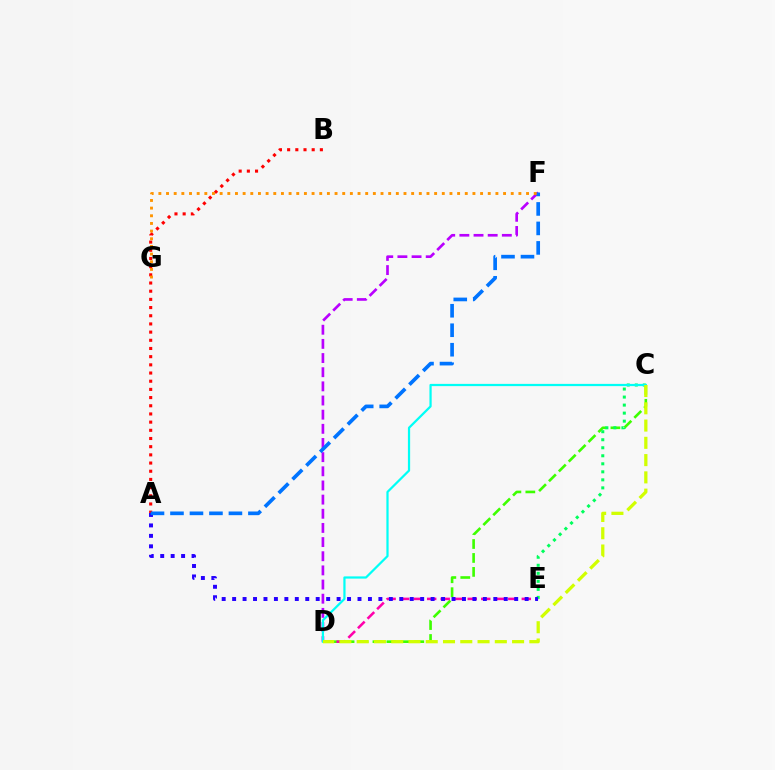{('C', 'D'): [{'color': '#3dff00', 'line_style': 'dashed', 'thickness': 1.89}, {'color': '#00fff6', 'line_style': 'solid', 'thickness': 1.6}, {'color': '#d1ff00', 'line_style': 'dashed', 'thickness': 2.35}], ('D', 'E'): [{'color': '#ff00ac', 'line_style': 'dashed', 'thickness': 1.84}], ('D', 'F'): [{'color': '#b900ff', 'line_style': 'dashed', 'thickness': 1.92}], ('A', 'B'): [{'color': '#ff0000', 'line_style': 'dotted', 'thickness': 2.22}], ('C', 'E'): [{'color': '#00ff5c', 'line_style': 'dotted', 'thickness': 2.18}], ('A', 'E'): [{'color': '#2500ff', 'line_style': 'dotted', 'thickness': 2.84}], ('A', 'F'): [{'color': '#0074ff', 'line_style': 'dashed', 'thickness': 2.65}], ('F', 'G'): [{'color': '#ff9400', 'line_style': 'dotted', 'thickness': 2.08}]}